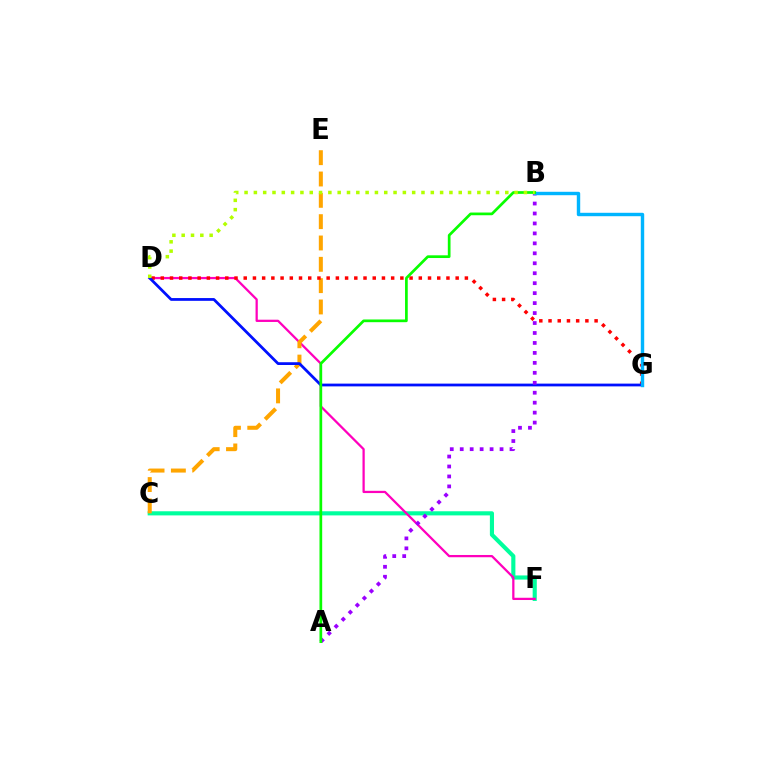{('C', 'F'): [{'color': '#00ff9d', 'line_style': 'solid', 'thickness': 2.97}], ('D', 'F'): [{'color': '#ff00bd', 'line_style': 'solid', 'thickness': 1.62}], ('C', 'E'): [{'color': '#ffa500', 'line_style': 'dashed', 'thickness': 2.9}], ('D', 'G'): [{'color': '#ff0000', 'line_style': 'dotted', 'thickness': 2.5}, {'color': '#0010ff', 'line_style': 'solid', 'thickness': 1.99}], ('A', 'B'): [{'color': '#9b00ff', 'line_style': 'dotted', 'thickness': 2.71}, {'color': '#08ff00', 'line_style': 'solid', 'thickness': 1.95}], ('B', 'G'): [{'color': '#00b5ff', 'line_style': 'solid', 'thickness': 2.46}], ('B', 'D'): [{'color': '#b3ff00', 'line_style': 'dotted', 'thickness': 2.53}]}